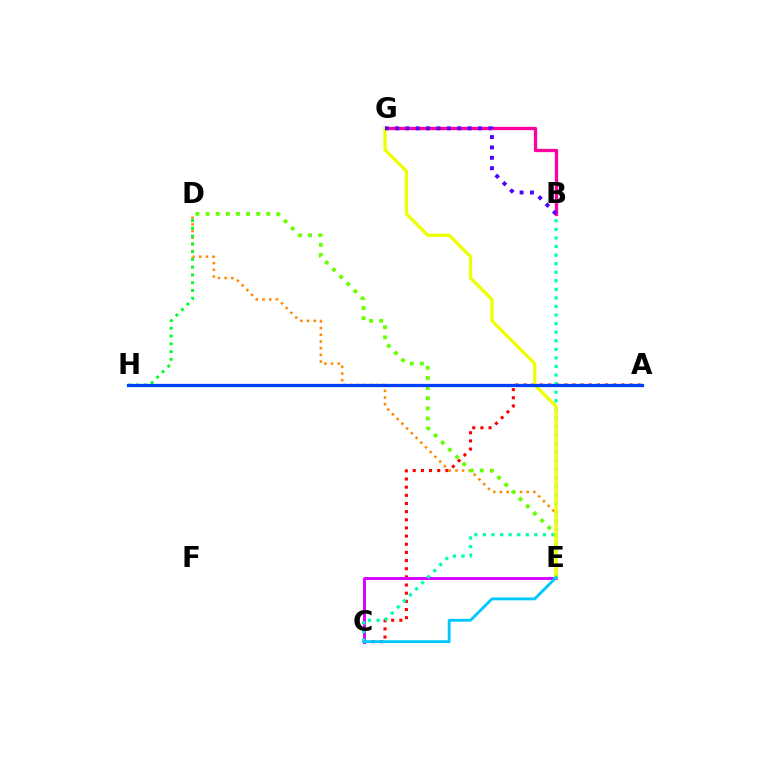{('A', 'C'): [{'color': '#ff0000', 'line_style': 'dotted', 'thickness': 2.22}], ('C', 'E'): [{'color': '#d600ff', 'line_style': 'solid', 'thickness': 2.1}, {'color': '#00c7ff', 'line_style': 'solid', 'thickness': 2.05}], ('B', 'G'): [{'color': '#ff00a0', 'line_style': 'solid', 'thickness': 2.37}, {'color': '#4f00ff', 'line_style': 'dotted', 'thickness': 2.82}], ('D', 'E'): [{'color': '#ff8800', 'line_style': 'dotted', 'thickness': 1.81}, {'color': '#66ff00', 'line_style': 'dotted', 'thickness': 2.75}], ('D', 'H'): [{'color': '#00ff27', 'line_style': 'dotted', 'thickness': 2.11}], ('B', 'C'): [{'color': '#00ffaf', 'line_style': 'dotted', 'thickness': 2.33}], ('E', 'G'): [{'color': '#eeff00', 'line_style': 'solid', 'thickness': 2.36}], ('A', 'H'): [{'color': '#003fff', 'line_style': 'solid', 'thickness': 2.33}]}